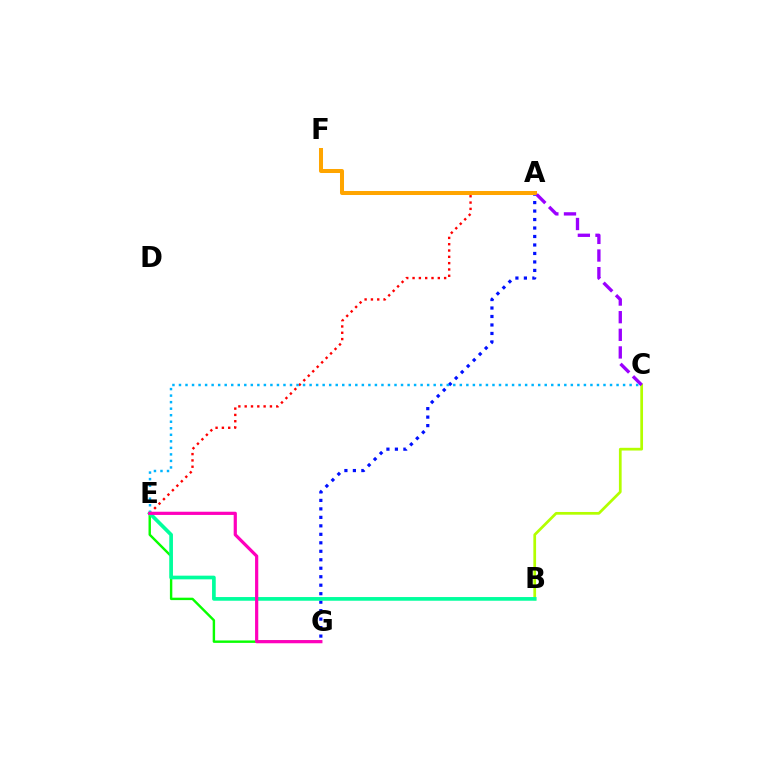{('A', 'G'): [{'color': '#0010ff', 'line_style': 'dotted', 'thickness': 2.3}], ('B', 'C'): [{'color': '#b3ff00', 'line_style': 'solid', 'thickness': 1.96}], ('E', 'G'): [{'color': '#08ff00', 'line_style': 'solid', 'thickness': 1.74}, {'color': '#ff00bd', 'line_style': 'solid', 'thickness': 2.31}], ('A', 'E'): [{'color': '#ff0000', 'line_style': 'dotted', 'thickness': 1.72}], ('A', 'F'): [{'color': '#ffa500', 'line_style': 'solid', 'thickness': 2.89}], ('A', 'C'): [{'color': '#9b00ff', 'line_style': 'dashed', 'thickness': 2.4}], ('C', 'E'): [{'color': '#00b5ff', 'line_style': 'dotted', 'thickness': 1.77}], ('B', 'E'): [{'color': '#00ff9d', 'line_style': 'solid', 'thickness': 2.66}]}